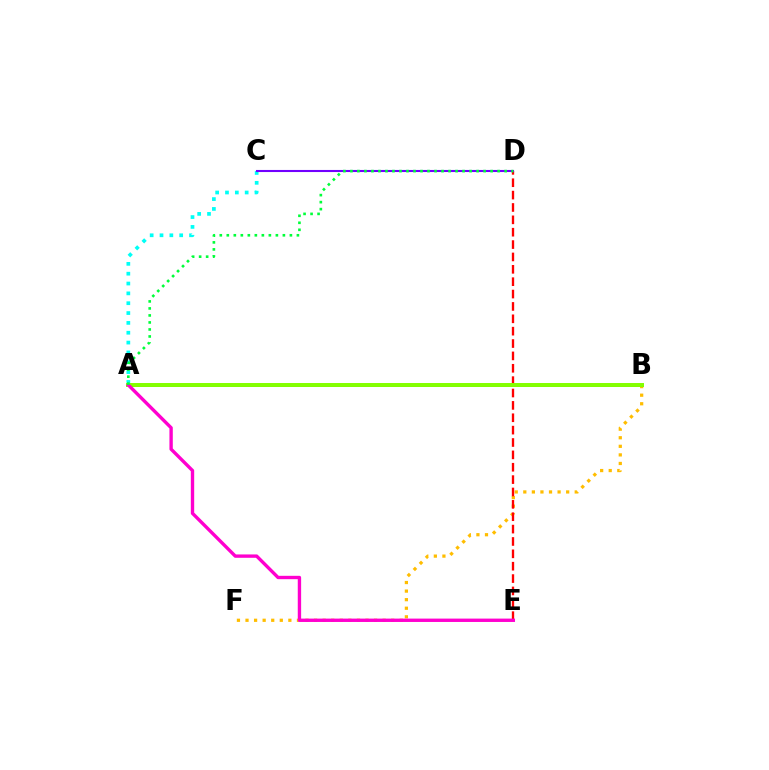{('A', 'B'): [{'color': '#004bff', 'line_style': 'solid', 'thickness': 1.83}, {'color': '#84ff00', 'line_style': 'solid', 'thickness': 2.86}], ('B', 'F'): [{'color': '#ffbd00', 'line_style': 'dotted', 'thickness': 2.33}], ('A', 'C'): [{'color': '#00fff6', 'line_style': 'dotted', 'thickness': 2.67}], ('D', 'E'): [{'color': '#ff0000', 'line_style': 'dashed', 'thickness': 1.68}], ('C', 'D'): [{'color': '#7200ff', 'line_style': 'solid', 'thickness': 1.5}], ('A', 'E'): [{'color': '#ff00cf', 'line_style': 'solid', 'thickness': 2.42}], ('A', 'D'): [{'color': '#00ff39', 'line_style': 'dotted', 'thickness': 1.9}]}